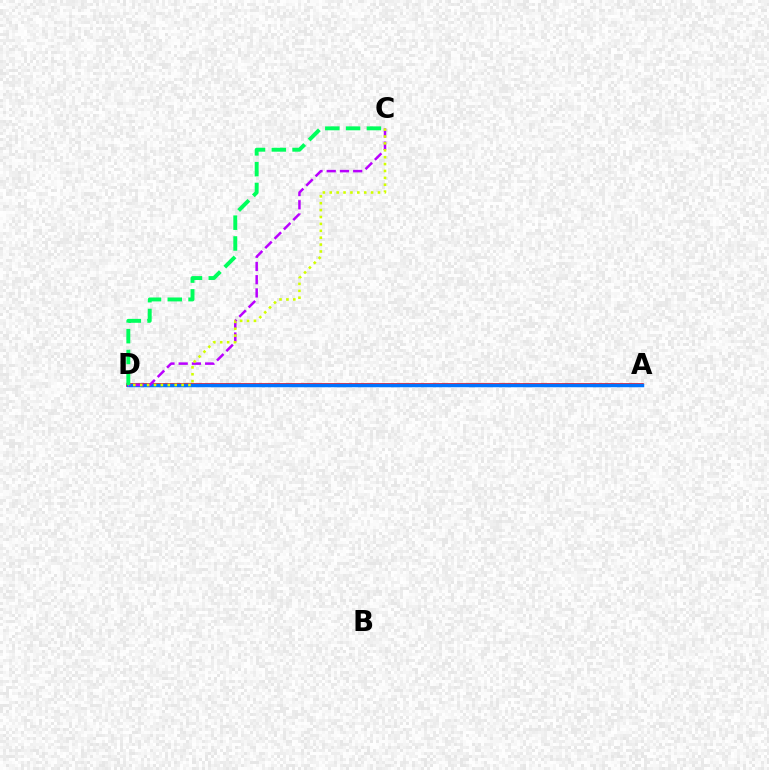{('A', 'D'): [{'color': '#ff0000', 'line_style': 'solid', 'thickness': 2.59}, {'color': '#0074ff', 'line_style': 'solid', 'thickness': 2.51}], ('C', 'D'): [{'color': '#b900ff', 'line_style': 'dashed', 'thickness': 1.8}, {'color': '#d1ff00', 'line_style': 'dotted', 'thickness': 1.87}, {'color': '#00ff5c', 'line_style': 'dashed', 'thickness': 2.82}]}